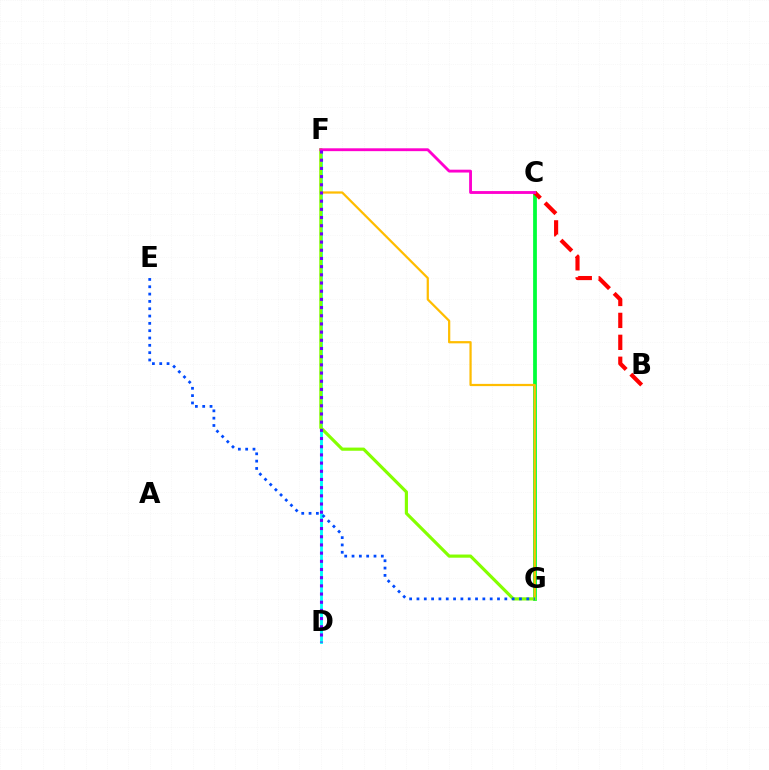{('C', 'G'): [{'color': '#00ff39', 'line_style': 'solid', 'thickness': 2.71}], ('B', 'C'): [{'color': '#ff0000', 'line_style': 'dashed', 'thickness': 2.98}], ('D', 'F'): [{'color': '#00fff6', 'line_style': 'solid', 'thickness': 2.05}, {'color': '#7200ff', 'line_style': 'dotted', 'thickness': 2.22}], ('F', 'G'): [{'color': '#ffbd00', 'line_style': 'solid', 'thickness': 1.61}, {'color': '#84ff00', 'line_style': 'solid', 'thickness': 2.28}], ('E', 'G'): [{'color': '#004bff', 'line_style': 'dotted', 'thickness': 1.99}], ('C', 'F'): [{'color': '#ff00cf', 'line_style': 'solid', 'thickness': 2.05}]}